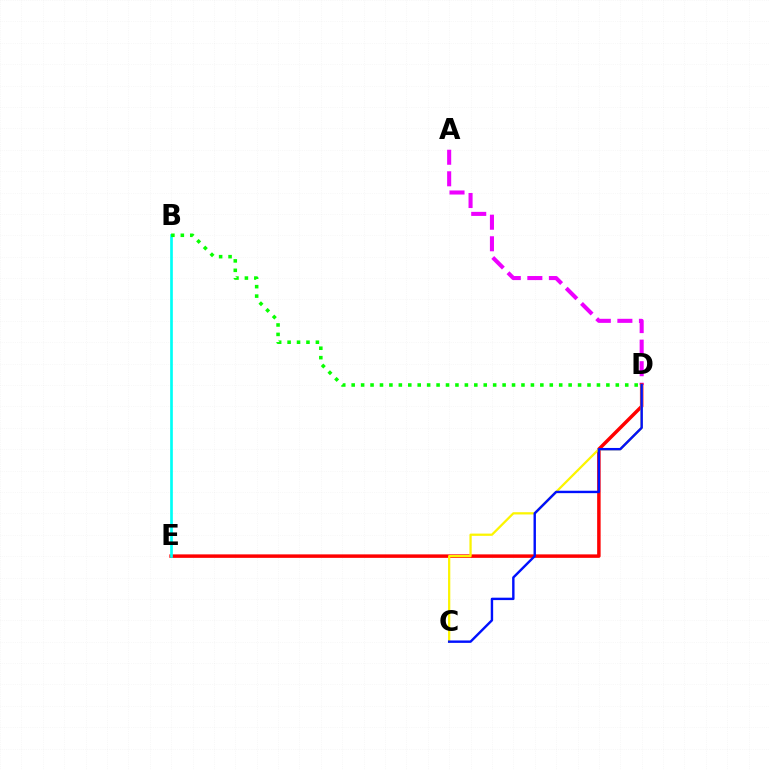{('A', 'D'): [{'color': '#ee00ff', 'line_style': 'dashed', 'thickness': 2.93}], ('D', 'E'): [{'color': '#ff0000', 'line_style': 'solid', 'thickness': 2.51}], ('B', 'E'): [{'color': '#00fff6', 'line_style': 'solid', 'thickness': 1.93}], ('C', 'D'): [{'color': '#fcf500', 'line_style': 'solid', 'thickness': 1.62}, {'color': '#0010ff', 'line_style': 'solid', 'thickness': 1.73}], ('B', 'D'): [{'color': '#08ff00', 'line_style': 'dotted', 'thickness': 2.56}]}